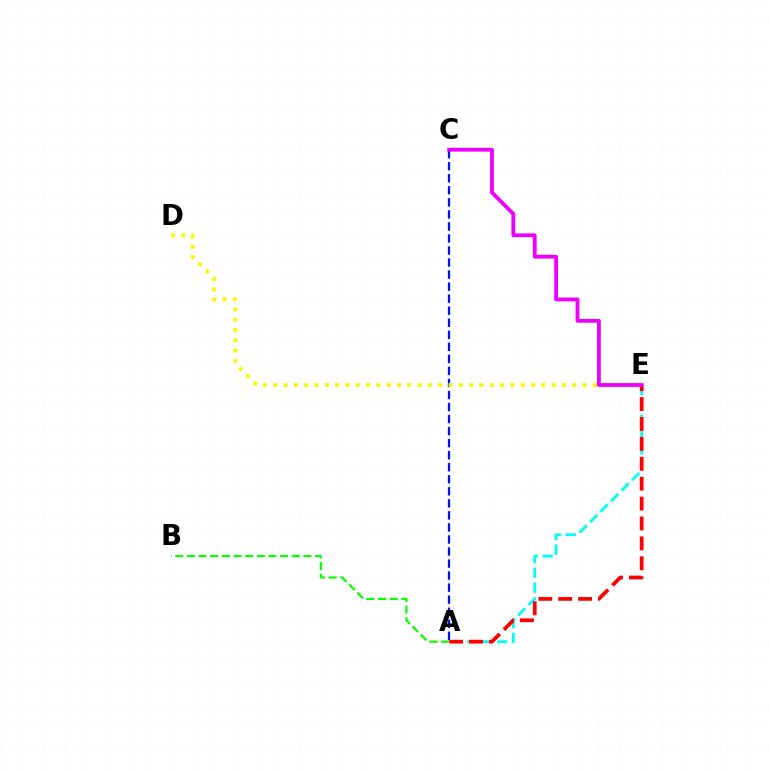{('A', 'C'): [{'color': '#0010ff', 'line_style': 'dashed', 'thickness': 1.64}], ('D', 'E'): [{'color': '#fcf500', 'line_style': 'dotted', 'thickness': 2.8}], ('A', 'B'): [{'color': '#08ff00', 'line_style': 'dashed', 'thickness': 1.58}], ('A', 'E'): [{'color': '#00fff6', 'line_style': 'dashed', 'thickness': 2.01}, {'color': '#ff0000', 'line_style': 'dashed', 'thickness': 2.7}], ('C', 'E'): [{'color': '#ee00ff', 'line_style': 'solid', 'thickness': 2.74}]}